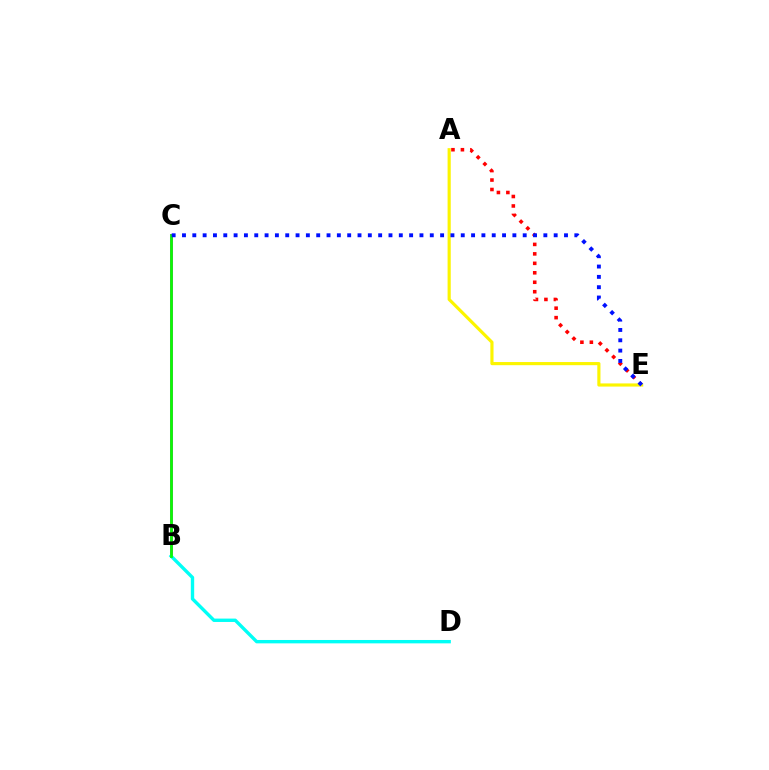{('B', 'C'): [{'color': '#ee00ff', 'line_style': 'solid', 'thickness': 2.17}, {'color': '#08ff00', 'line_style': 'solid', 'thickness': 1.97}], ('A', 'E'): [{'color': '#ff0000', 'line_style': 'dotted', 'thickness': 2.57}, {'color': '#fcf500', 'line_style': 'solid', 'thickness': 2.27}], ('B', 'D'): [{'color': '#00fff6', 'line_style': 'solid', 'thickness': 2.43}], ('C', 'E'): [{'color': '#0010ff', 'line_style': 'dotted', 'thickness': 2.81}]}